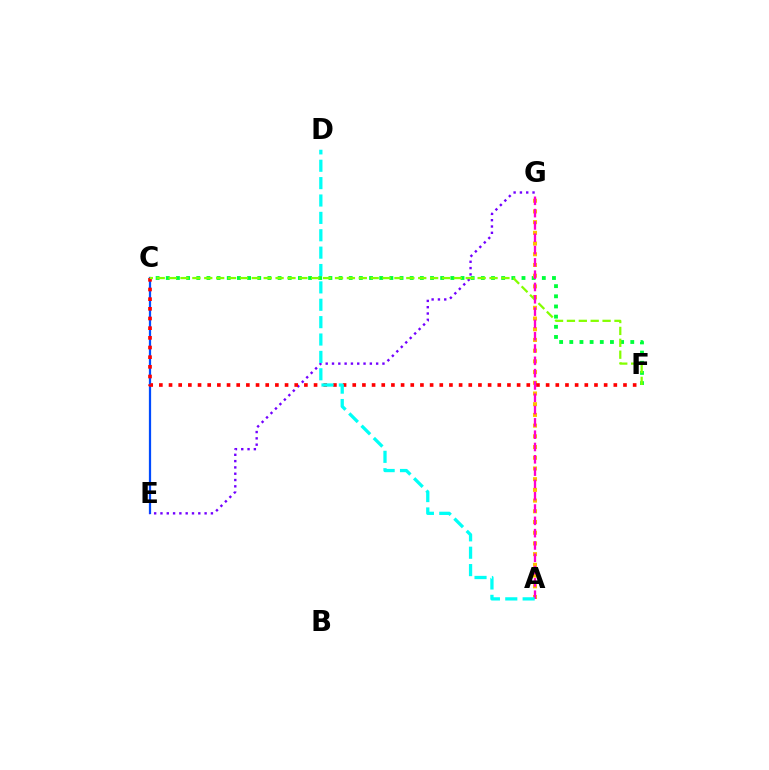{('C', 'F'): [{'color': '#00ff39', 'line_style': 'dotted', 'thickness': 2.76}, {'color': '#ff0000', 'line_style': 'dotted', 'thickness': 2.63}, {'color': '#84ff00', 'line_style': 'dashed', 'thickness': 1.61}], ('A', 'G'): [{'color': '#ffbd00', 'line_style': 'dotted', 'thickness': 2.91}, {'color': '#ff00cf', 'line_style': 'dashed', 'thickness': 1.67}], ('C', 'E'): [{'color': '#004bff', 'line_style': 'solid', 'thickness': 1.61}], ('E', 'G'): [{'color': '#7200ff', 'line_style': 'dotted', 'thickness': 1.71}], ('A', 'D'): [{'color': '#00fff6', 'line_style': 'dashed', 'thickness': 2.36}]}